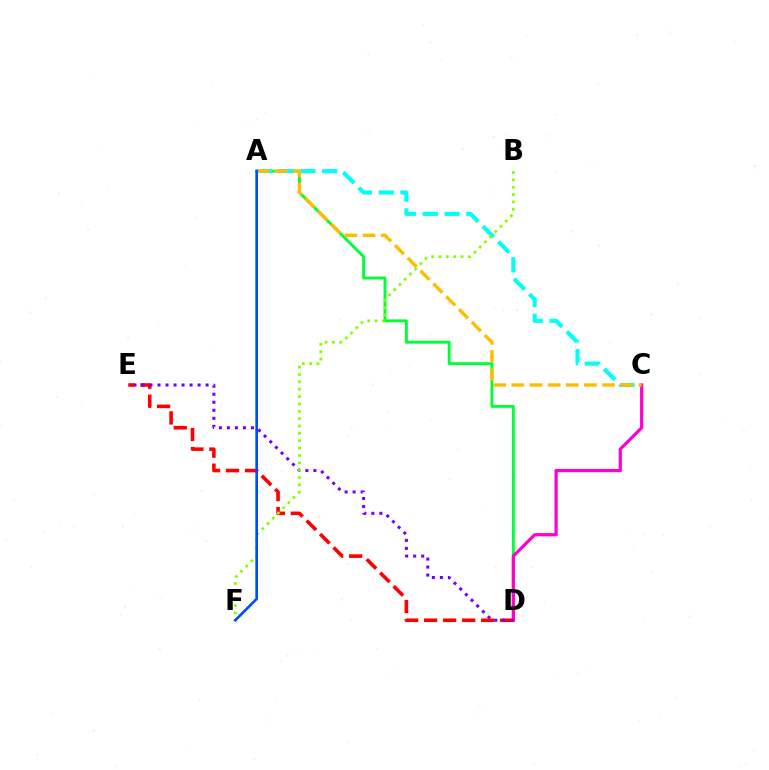{('A', 'D'): [{'color': '#00ff39', 'line_style': 'solid', 'thickness': 2.09}], ('A', 'C'): [{'color': '#00fff6', 'line_style': 'dashed', 'thickness': 2.96}, {'color': '#ffbd00', 'line_style': 'dashed', 'thickness': 2.46}], ('C', 'D'): [{'color': '#ff00cf', 'line_style': 'solid', 'thickness': 2.32}], ('D', 'E'): [{'color': '#ff0000', 'line_style': 'dashed', 'thickness': 2.58}, {'color': '#7200ff', 'line_style': 'dotted', 'thickness': 2.18}], ('B', 'F'): [{'color': '#84ff00', 'line_style': 'dotted', 'thickness': 2.0}], ('A', 'F'): [{'color': '#004bff', 'line_style': 'solid', 'thickness': 1.92}]}